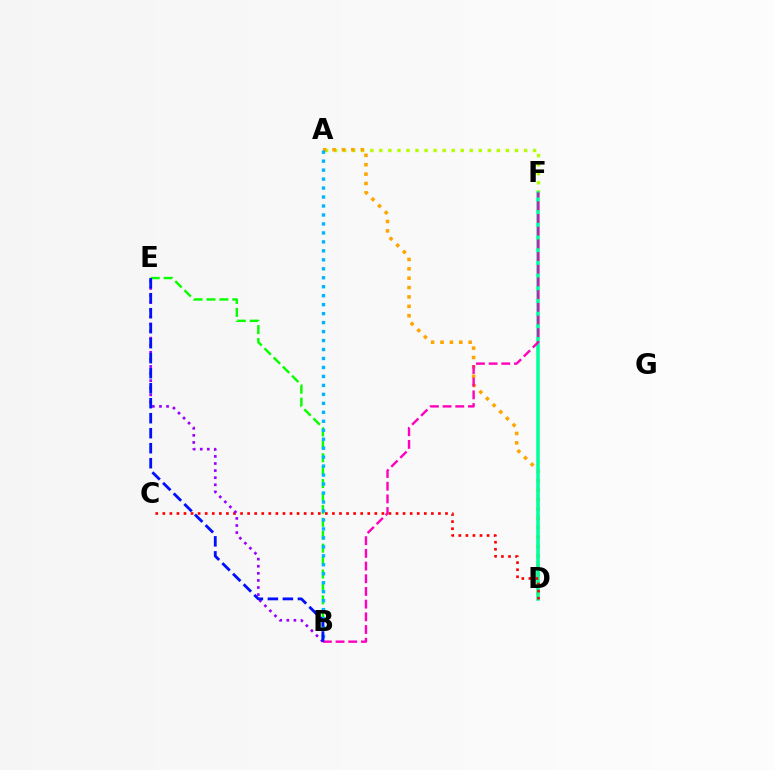{('A', 'F'): [{'color': '#b3ff00', 'line_style': 'dotted', 'thickness': 2.46}], ('A', 'D'): [{'color': '#ffa500', 'line_style': 'dotted', 'thickness': 2.55}], ('D', 'F'): [{'color': '#00ff9d', 'line_style': 'solid', 'thickness': 2.54}], ('B', 'E'): [{'color': '#08ff00', 'line_style': 'dashed', 'thickness': 1.75}, {'color': '#9b00ff', 'line_style': 'dotted', 'thickness': 1.93}, {'color': '#0010ff', 'line_style': 'dashed', 'thickness': 2.04}], ('B', 'F'): [{'color': '#ff00bd', 'line_style': 'dashed', 'thickness': 1.72}], ('A', 'B'): [{'color': '#00b5ff', 'line_style': 'dotted', 'thickness': 2.44}], ('C', 'D'): [{'color': '#ff0000', 'line_style': 'dotted', 'thickness': 1.92}]}